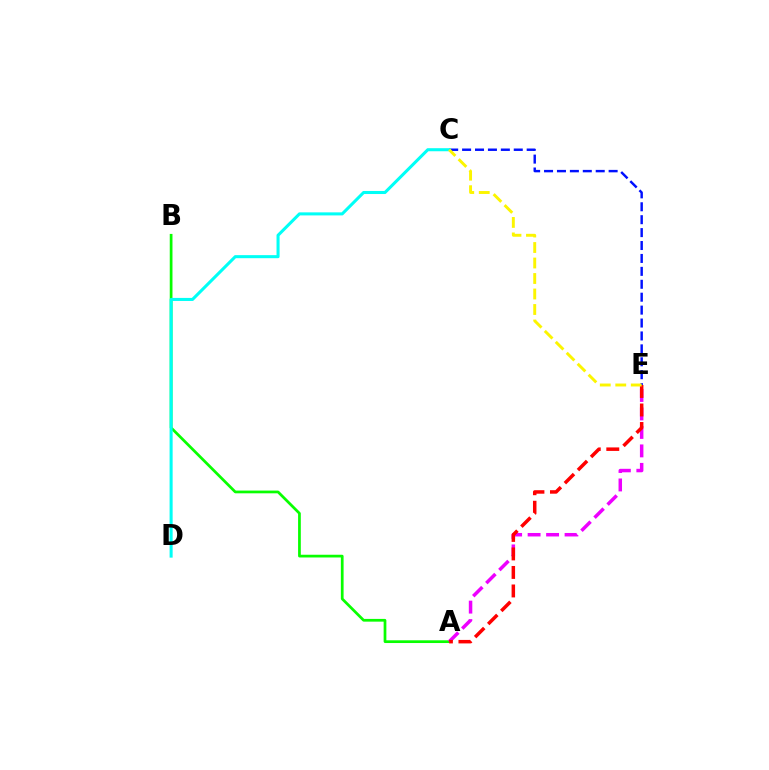{('A', 'B'): [{'color': '#08ff00', 'line_style': 'solid', 'thickness': 1.97}], ('C', 'E'): [{'color': '#0010ff', 'line_style': 'dashed', 'thickness': 1.75}, {'color': '#fcf500', 'line_style': 'dashed', 'thickness': 2.1}], ('A', 'E'): [{'color': '#ee00ff', 'line_style': 'dashed', 'thickness': 2.51}, {'color': '#ff0000', 'line_style': 'dashed', 'thickness': 2.52}], ('C', 'D'): [{'color': '#00fff6', 'line_style': 'solid', 'thickness': 2.2}]}